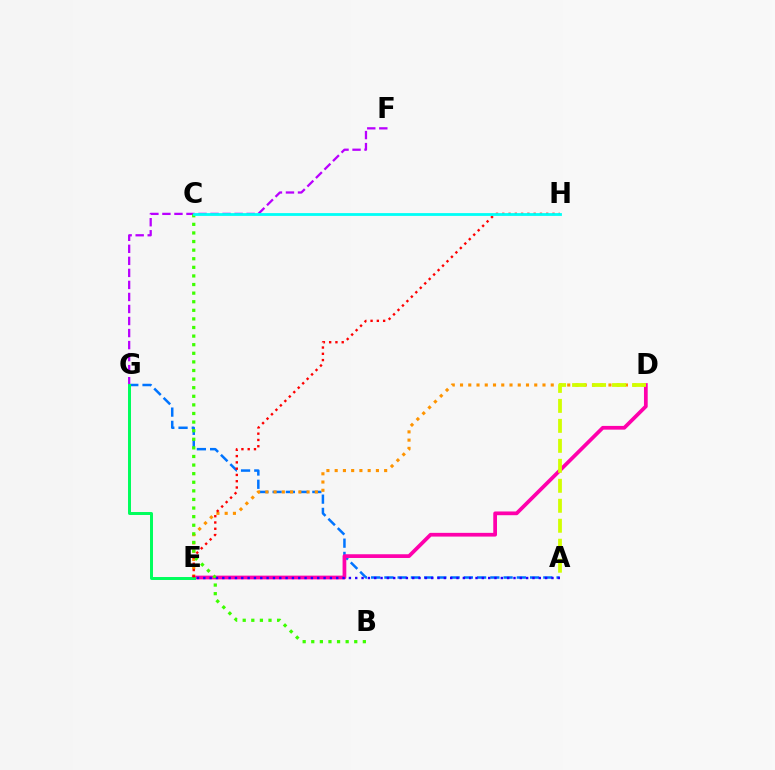{('A', 'G'): [{'color': '#0074ff', 'line_style': 'dashed', 'thickness': 1.8}], ('F', 'G'): [{'color': '#b900ff', 'line_style': 'dashed', 'thickness': 1.63}], ('D', 'E'): [{'color': '#ff9400', 'line_style': 'dotted', 'thickness': 2.24}, {'color': '#ff00ac', 'line_style': 'solid', 'thickness': 2.69}], ('B', 'C'): [{'color': '#3dff00', 'line_style': 'dotted', 'thickness': 2.34}], ('A', 'D'): [{'color': '#d1ff00', 'line_style': 'dashed', 'thickness': 2.71}], ('E', 'G'): [{'color': '#00ff5c', 'line_style': 'solid', 'thickness': 2.14}], ('E', 'H'): [{'color': '#ff0000', 'line_style': 'dotted', 'thickness': 1.71}], ('A', 'E'): [{'color': '#2500ff', 'line_style': 'dotted', 'thickness': 1.72}], ('C', 'H'): [{'color': '#00fff6', 'line_style': 'solid', 'thickness': 2.02}]}